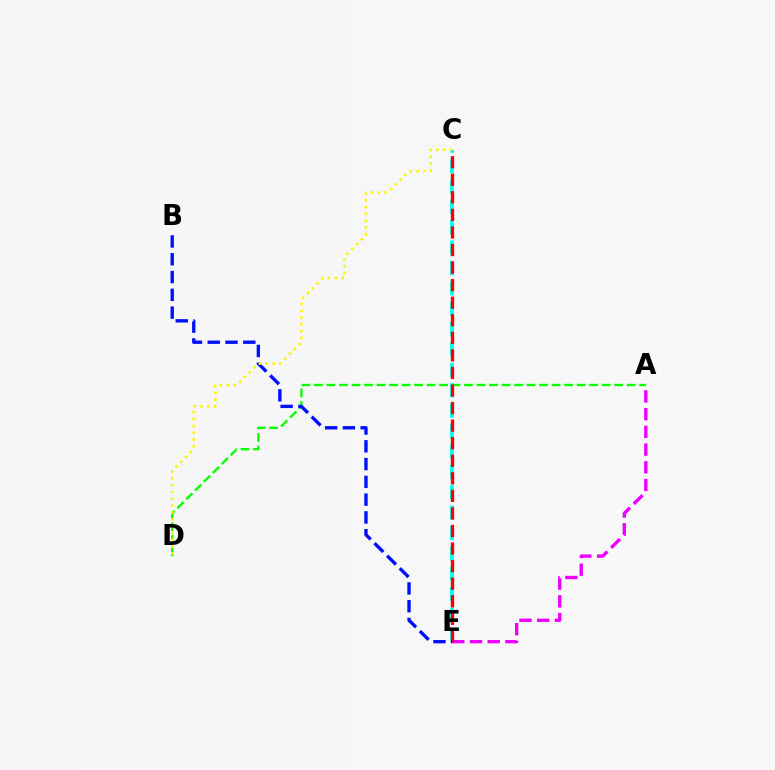{('A', 'E'): [{'color': '#ee00ff', 'line_style': 'dashed', 'thickness': 2.41}], ('A', 'D'): [{'color': '#08ff00', 'line_style': 'dashed', 'thickness': 1.7}], ('C', 'E'): [{'color': '#00fff6', 'line_style': 'dashed', 'thickness': 2.77}, {'color': '#ff0000', 'line_style': 'dashed', 'thickness': 2.39}], ('B', 'E'): [{'color': '#0010ff', 'line_style': 'dashed', 'thickness': 2.42}], ('C', 'D'): [{'color': '#fcf500', 'line_style': 'dotted', 'thickness': 1.85}]}